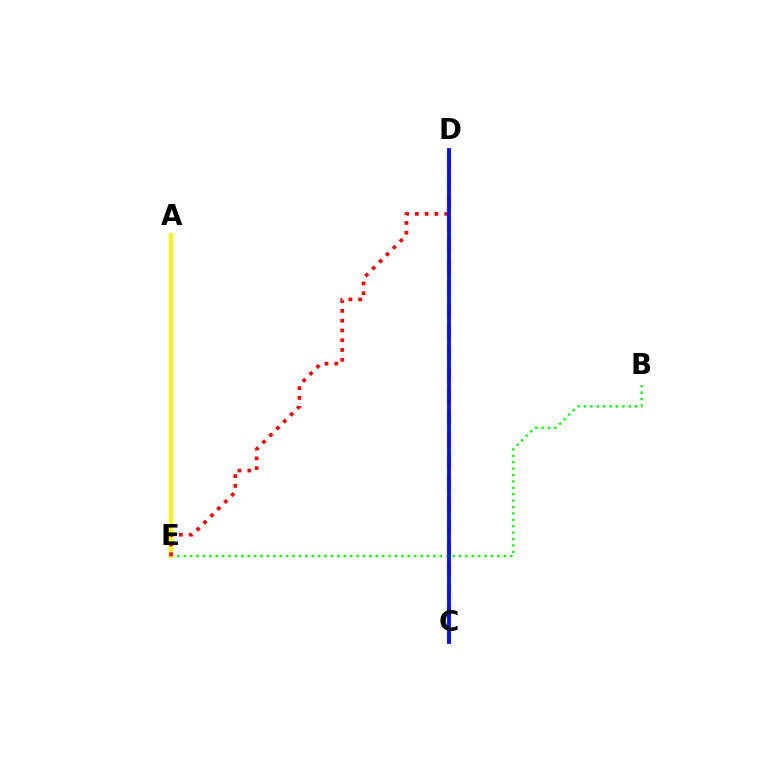{('B', 'E'): [{'color': '#08ff00', 'line_style': 'dotted', 'thickness': 1.74}], ('C', 'D'): [{'color': '#00fff6', 'line_style': 'solid', 'thickness': 1.7}, {'color': '#ee00ff', 'line_style': 'dashed', 'thickness': 2.94}, {'color': '#0010ff', 'line_style': 'solid', 'thickness': 2.74}], ('A', 'E'): [{'color': '#fcf500', 'line_style': 'solid', 'thickness': 2.86}], ('D', 'E'): [{'color': '#ff0000', 'line_style': 'dotted', 'thickness': 2.66}]}